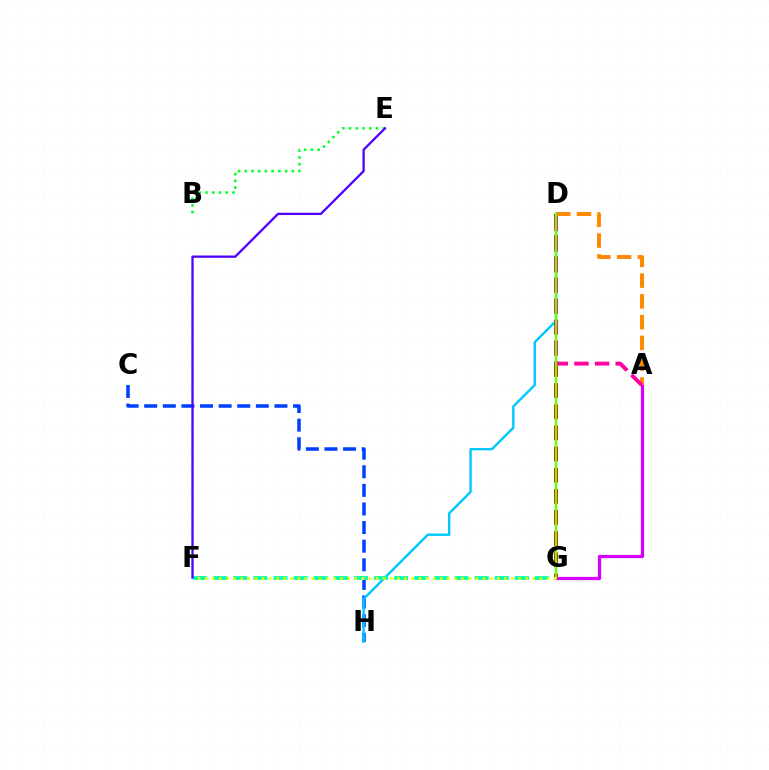{('B', 'E'): [{'color': '#00ff27', 'line_style': 'dotted', 'thickness': 1.83}], ('D', 'G'): [{'color': '#ff0000', 'line_style': 'dashed', 'thickness': 2.87}, {'color': '#66ff00', 'line_style': 'solid', 'thickness': 1.75}], ('C', 'H'): [{'color': '#003fff', 'line_style': 'dashed', 'thickness': 2.53}], ('A', 'G'): [{'color': '#d600ff', 'line_style': 'solid', 'thickness': 2.34}], ('D', 'H'): [{'color': '#00c7ff', 'line_style': 'solid', 'thickness': 1.73}], ('F', 'G'): [{'color': '#00ffaf', 'line_style': 'dashed', 'thickness': 2.73}, {'color': '#eeff00', 'line_style': 'dotted', 'thickness': 1.94}], ('E', 'F'): [{'color': '#4f00ff', 'line_style': 'solid', 'thickness': 1.65}], ('A', 'D'): [{'color': '#ff8800', 'line_style': 'dashed', 'thickness': 2.82}, {'color': '#ff00a0', 'line_style': 'dashed', 'thickness': 2.8}]}